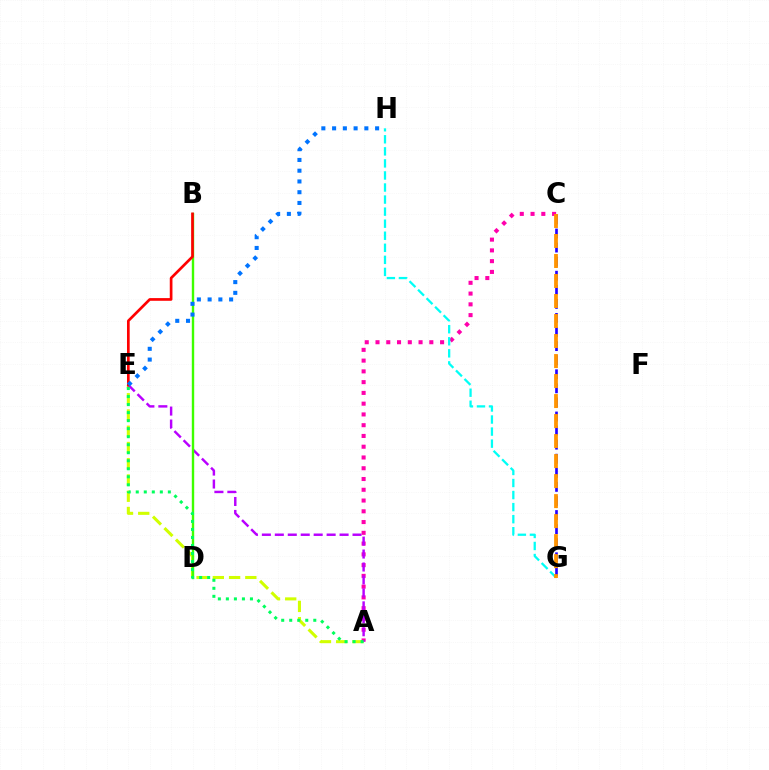{('C', 'G'): [{'color': '#2500ff', 'line_style': 'dashed', 'thickness': 1.91}, {'color': '#ff9400', 'line_style': 'dashed', 'thickness': 2.72}], ('A', 'E'): [{'color': '#d1ff00', 'line_style': 'dashed', 'thickness': 2.21}, {'color': '#b900ff', 'line_style': 'dashed', 'thickness': 1.76}, {'color': '#00ff5c', 'line_style': 'dotted', 'thickness': 2.18}], ('A', 'C'): [{'color': '#ff00ac', 'line_style': 'dotted', 'thickness': 2.92}], ('B', 'D'): [{'color': '#3dff00', 'line_style': 'solid', 'thickness': 1.72}], ('B', 'E'): [{'color': '#ff0000', 'line_style': 'solid', 'thickness': 1.94}], ('E', 'H'): [{'color': '#0074ff', 'line_style': 'dotted', 'thickness': 2.92}], ('G', 'H'): [{'color': '#00fff6', 'line_style': 'dashed', 'thickness': 1.64}]}